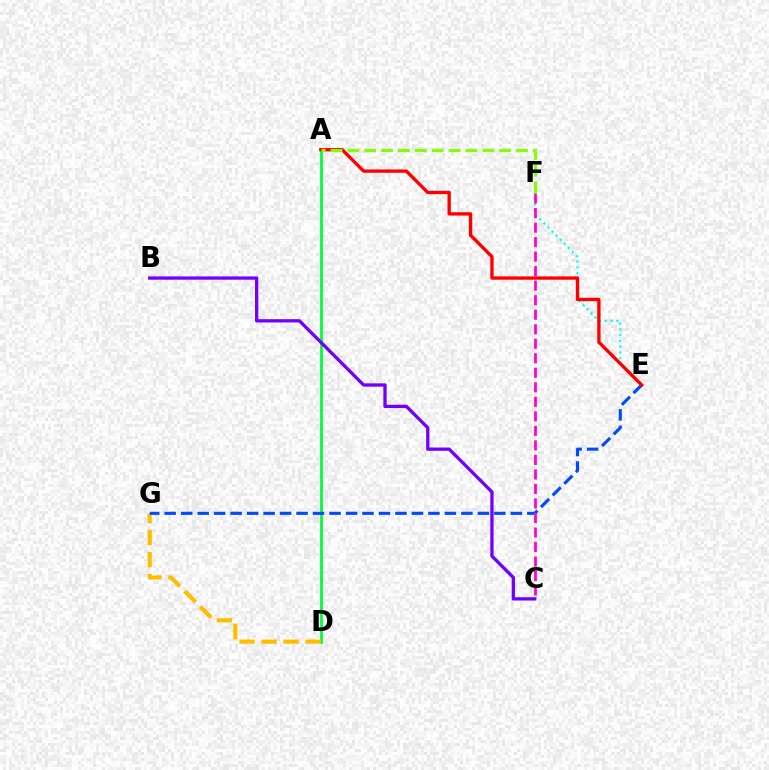{('A', 'D'): [{'color': '#00ff39', 'line_style': 'solid', 'thickness': 2.0}], ('D', 'G'): [{'color': '#ffbd00', 'line_style': 'dashed', 'thickness': 2.99}], ('E', 'F'): [{'color': '#00fff6', 'line_style': 'dotted', 'thickness': 1.57}], ('B', 'C'): [{'color': '#7200ff', 'line_style': 'solid', 'thickness': 2.38}], ('E', 'G'): [{'color': '#004bff', 'line_style': 'dashed', 'thickness': 2.24}], ('C', 'F'): [{'color': '#ff00cf', 'line_style': 'dashed', 'thickness': 1.97}], ('A', 'E'): [{'color': '#ff0000', 'line_style': 'solid', 'thickness': 2.41}], ('A', 'F'): [{'color': '#84ff00', 'line_style': 'dashed', 'thickness': 2.29}]}